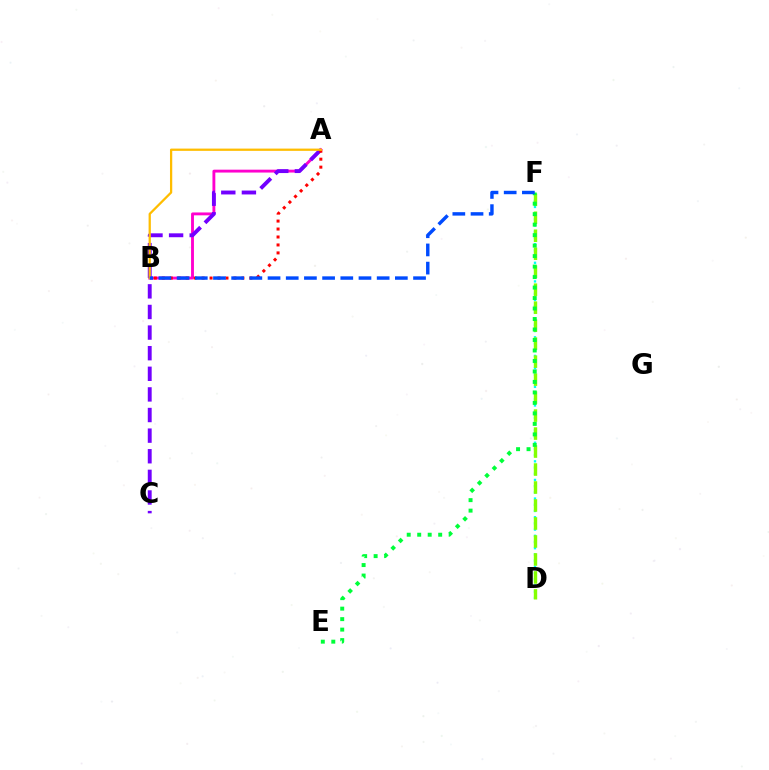{('A', 'B'): [{'color': '#ff00cf', 'line_style': 'solid', 'thickness': 2.07}, {'color': '#ff0000', 'line_style': 'dotted', 'thickness': 2.16}, {'color': '#ffbd00', 'line_style': 'solid', 'thickness': 1.63}], ('D', 'F'): [{'color': '#00fff6', 'line_style': 'dotted', 'thickness': 1.69}, {'color': '#84ff00', 'line_style': 'dashed', 'thickness': 2.44}], ('E', 'F'): [{'color': '#00ff39', 'line_style': 'dotted', 'thickness': 2.85}], ('A', 'C'): [{'color': '#7200ff', 'line_style': 'dashed', 'thickness': 2.8}], ('B', 'F'): [{'color': '#004bff', 'line_style': 'dashed', 'thickness': 2.47}]}